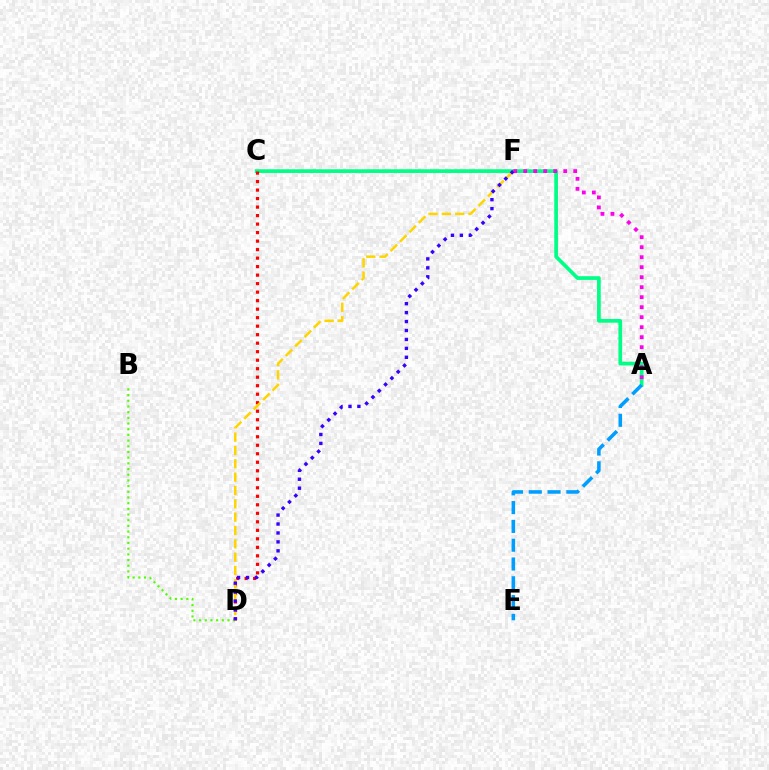{('A', 'C'): [{'color': '#00ff86', 'line_style': 'solid', 'thickness': 2.67}], ('B', 'D'): [{'color': '#4fff00', 'line_style': 'dotted', 'thickness': 1.55}], ('C', 'D'): [{'color': '#ff0000', 'line_style': 'dotted', 'thickness': 2.31}], ('A', 'E'): [{'color': '#009eff', 'line_style': 'dashed', 'thickness': 2.55}], ('A', 'F'): [{'color': '#ff00ed', 'line_style': 'dotted', 'thickness': 2.72}], ('D', 'F'): [{'color': '#ffd500', 'line_style': 'dashed', 'thickness': 1.81}, {'color': '#3700ff', 'line_style': 'dotted', 'thickness': 2.43}]}